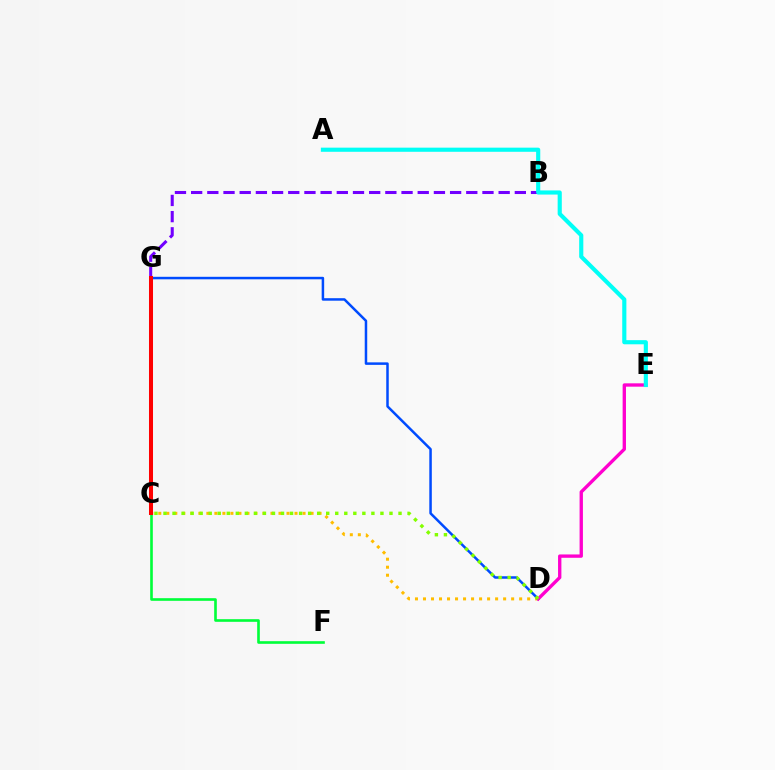{('C', 'F'): [{'color': '#00ff39', 'line_style': 'solid', 'thickness': 1.9}], ('C', 'D'): [{'color': '#ffbd00', 'line_style': 'dotted', 'thickness': 2.18}, {'color': '#84ff00', 'line_style': 'dotted', 'thickness': 2.46}], ('B', 'G'): [{'color': '#7200ff', 'line_style': 'dashed', 'thickness': 2.2}], ('D', 'G'): [{'color': '#004bff', 'line_style': 'solid', 'thickness': 1.8}], ('D', 'E'): [{'color': '#ff00cf', 'line_style': 'solid', 'thickness': 2.4}], ('A', 'E'): [{'color': '#00fff6', 'line_style': 'solid', 'thickness': 2.98}], ('C', 'G'): [{'color': '#ff0000', 'line_style': 'solid', 'thickness': 2.9}]}